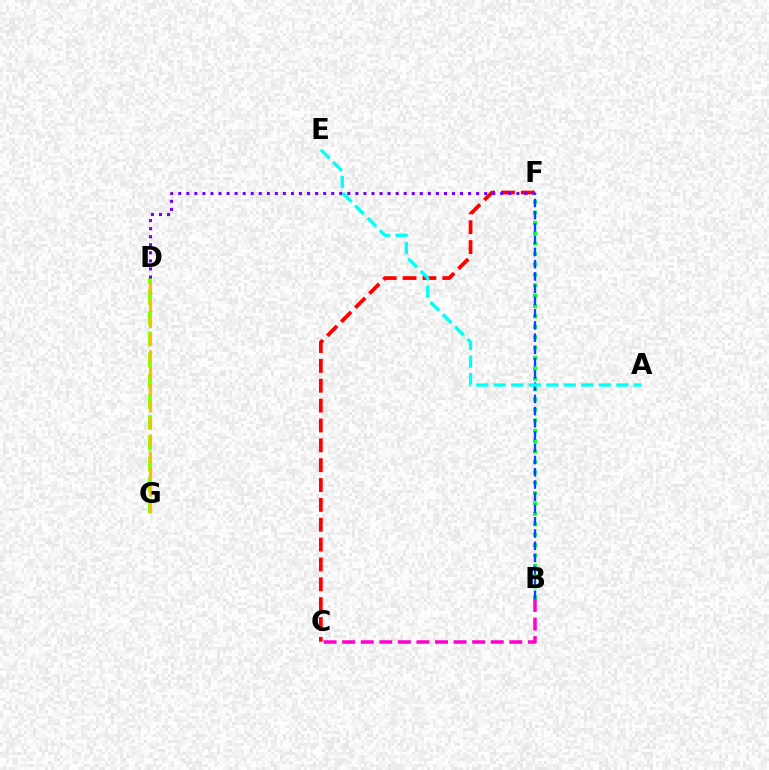{('C', 'F'): [{'color': '#ff0000', 'line_style': 'dashed', 'thickness': 2.7}], ('D', 'G'): [{'color': '#84ff00', 'line_style': 'dashed', 'thickness': 2.83}, {'color': '#ffbd00', 'line_style': 'dashed', 'thickness': 2.29}], ('D', 'F'): [{'color': '#7200ff', 'line_style': 'dotted', 'thickness': 2.19}], ('B', 'C'): [{'color': '#ff00cf', 'line_style': 'dashed', 'thickness': 2.52}], ('B', 'F'): [{'color': '#00ff39', 'line_style': 'dotted', 'thickness': 2.82}, {'color': '#004bff', 'line_style': 'dashed', 'thickness': 1.66}], ('A', 'E'): [{'color': '#00fff6', 'line_style': 'dashed', 'thickness': 2.38}]}